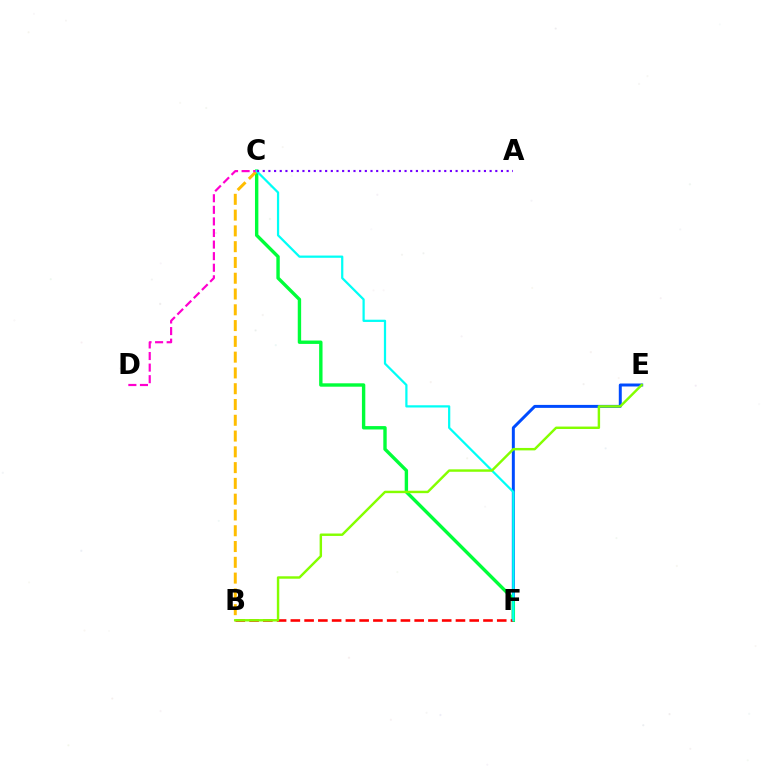{('E', 'F'): [{'color': '#004bff', 'line_style': 'solid', 'thickness': 2.14}], ('C', 'F'): [{'color': '#00ff39', 'line_style': 'solid', 'thickness': 2.44}, {'color': '#00fff6', 'line_style': 'solid', 'thickness': 1.61}], ('B', 'C'): [{'color': '#ffbd00', 'line_style': 'dashed', 'thickness': 2.14}], ('C', 'D'): [{'color': '#ff00cf', 'line_style': 'dashed', 'thickness': 1.57}], ('B', 'F'): [{'color': '#ff0000', 'line_style': 'dashed', 'thickness': 1.87}], ('B', 'E'): [{'color': '#84ff00', 'line_style': 'solid', 'thickness': 1.75}], ('A', 'C'): [{'color': '#7200ff', 'line_style': 'dotted', 'thickness': 1.54}]}